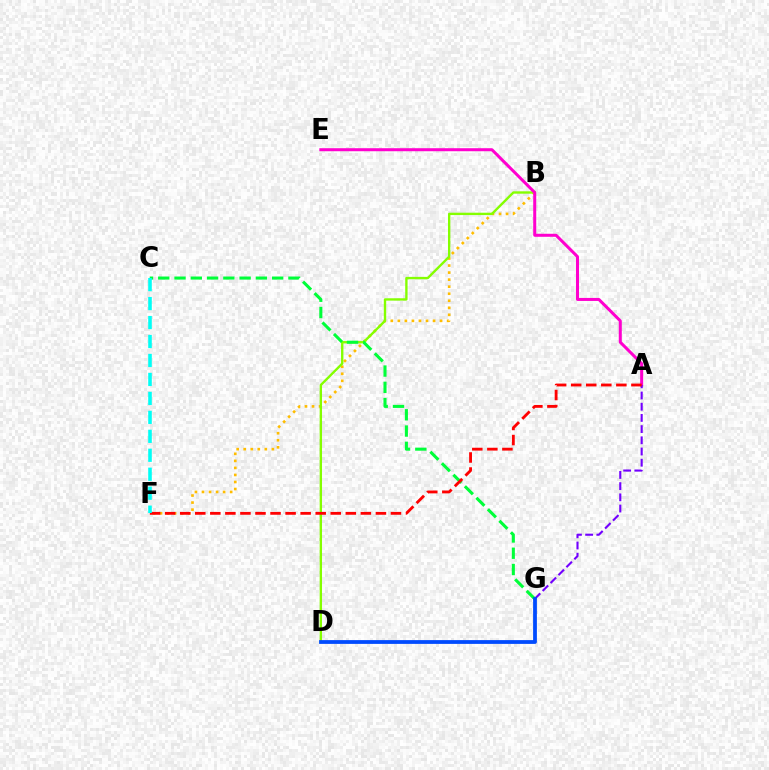{('B', 'F'): [{'color': '#ffbd00', 'line_style': 'dotted', 'thickness': 1.91}], ('B', 'D'): [{'color': '#84ff00', 'line_style': 'solid', 'thickness': 1.7}], ('A', 'E'): [{'color': '#ff00cf', 'line_style': 'solid', 'thickness': 2.17}], ('A', 'G'): [{'color': '#7200ff', 'line_style': 'dashed', 'thickness': 1.52}], ('C', 'G'): [{'color': '#00ff39', 'line_style': 'dashed', 'thickness': 2.21}], ('A', 'F'): [{'color': '#ff0000', 'line_style': 'dashed', 'thickness': 2.05}], ('D', 'G'): [{'color': '#004bff', 'line_style': 'solid', 'thickness': 2.72}], ('C', 'F'): [{'color': '#00fff6', 'line_style': 'dashed', 'thickness': 2.58}]}